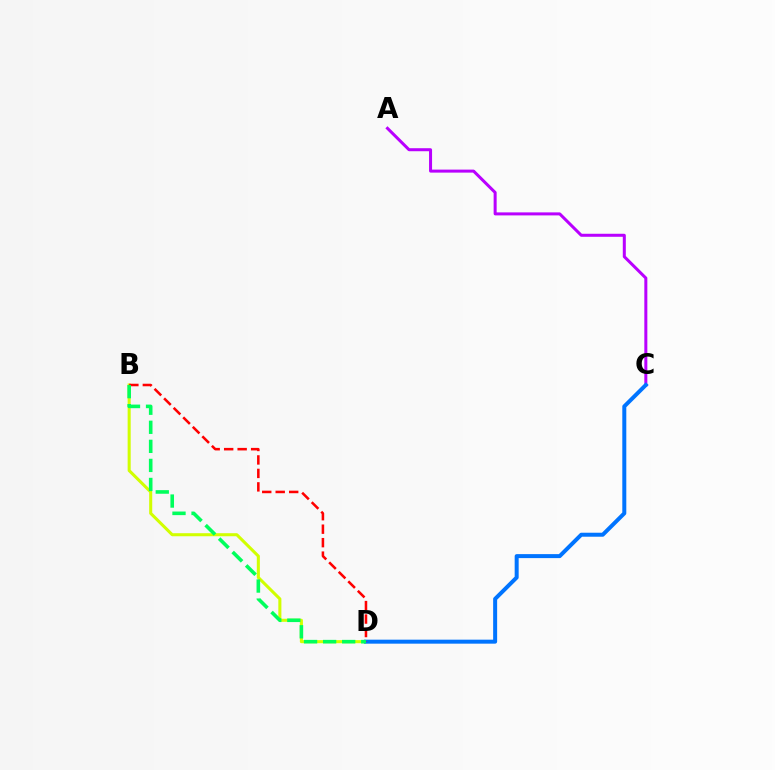{('B', 'D'): [{'color': '#d1ff00', 'line_style': 'solid', 'thickness': 2.2}, {'color': '#ff0000', 'line_style': 'dashed', 'thickness': 1.83}, {'color': '#00ff5c', 'line_style': 'dashed', 'thickness': 2.59}], ('A', 'C'): [{'color': '#b900ff', 'line_style': 'solid', 'thickness': 2.17}], ('C', 'D'): [{'color': '#0074ff', 'line_style': 'solid', 'thickness': 2.87}]}